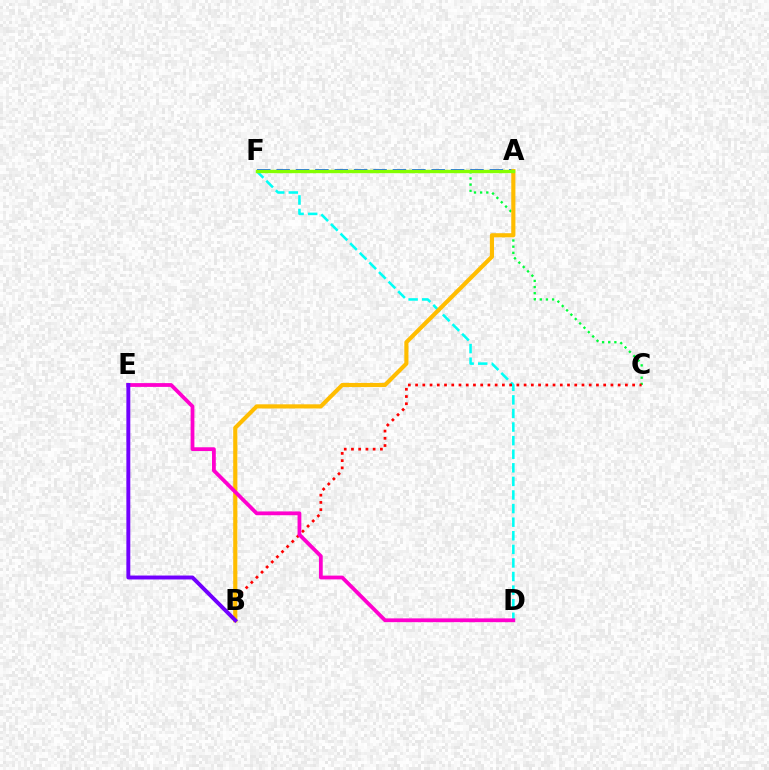{('A', 'F'): [{'color': '#004bff', 'line_style': 'dashed', 'thickness': 2.63}, {'color': '#84ff00', 'line_style': 'solid', 'thickness': 2.44}], ('D', 'F'): [{'color': '#00fff6', 'line_style': 'dashed', 'thickness': 1.85}], ('C', 'F'): [{'color': '#00ff39', 'line_style': 'dotted', 'thickness': 1.67}], ('B', 'C'): [{'color': '#ff0000', 'line_style': 'dotted', 'thickness': 1.97}], ('A', 'B'): [{'color': '#ffbd00', 'line_style': 'solid', 'thickness': 2.98}], ('D', 'E'): [{'color': '#ff00cf', 'line_style': 'solid', 'thickness': 2.73}], ('B', 'E'): [{'color': '#7200ff', 'line_style': 'solid', 'thickness': 2.82}]}